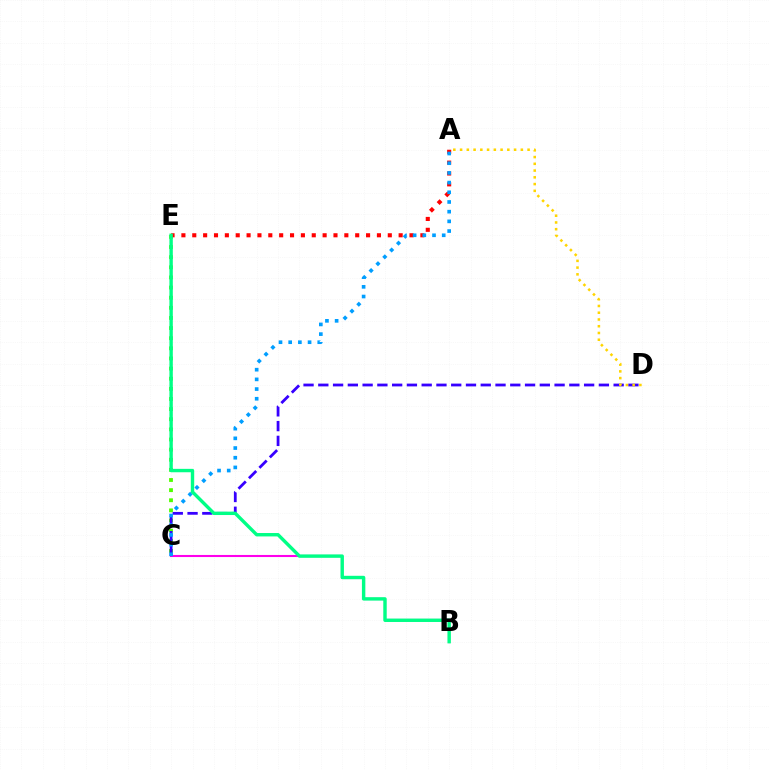{('C', 'E'): [{'color': '#4fff00', 'line_style': 'dotted', 'thickness': 2.75}], ('B', 'C'): [{'color': '#ff00ed', 'line_style': 'solid', 'thickness': 1.5}], ('A', 'E'): [{'color': '#ff0000', 'line_style': 'dotted', 'thickness': 2.95}], ('C', 'D'): [{'color': '#3700ff', 'line_style': 'dashed', 'thickness': 2.01}], ('A', 'C'): [{'color': '#009eff', 'line_style': 'dotted', 'thickness': 2.63}], ('B', 'E'): [{'color': '#00ff86', 'line_style': 'solid', 'thickness': 2.45}], ('A', 'D'): [{'color': '#ffd500', 'line_style': 'dotted', 'thickness': 1.83}]}